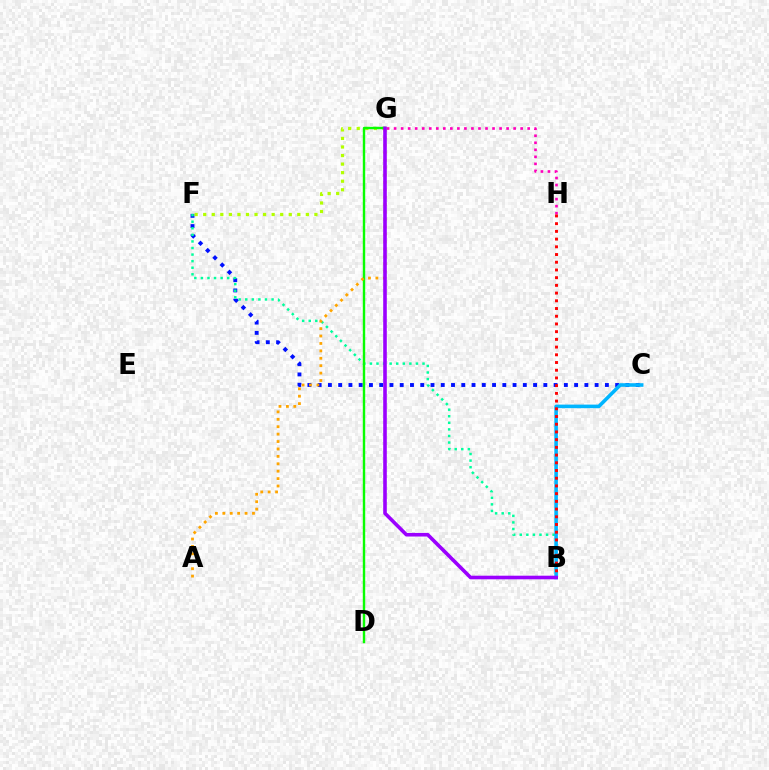{('C', 'F'): [{'color': '#0010ff', 'line_style': 'dotted', 'thickness': 2.79}], ('F', 'G'): [{'color': '#b3ff00', 'line_style': 'dotted', 'thickness': 2.32}], ('B', 'F'): [{'color': '#00ff9d', 'line_style': 'dotted', 'thickness': 1.79}], ('D', 'G'): [{'color': '#08ff00', 'line_style': 'solid', 'thickness': 1.73}], ('B', 'C'): [{'color': '#00b5ff', 'line_style': 'solid', 'thickness': 2.58}], ('G', 'H'): [{'color': '#ff00bd', 'line_style': 'dotted', 'thickness': 1.91}], ('B', 'H'): [{'color': '#ff0000', 'line_style': 'dotted', 'thickness': 2.1}], ('A', 'G'): [{'color': '#ffa500', 'line_style': 'dotted', 'thickness': 2.01}], ('B', 'G'): [{'color': '#9b00ff', 'line_style': 'solid', 'thickness': 2.6}]}